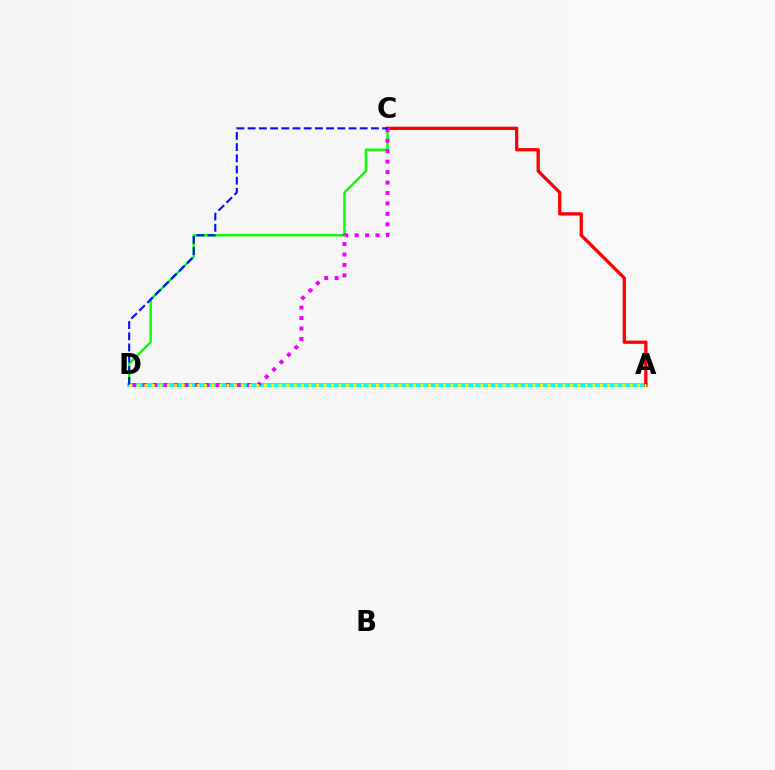{('C', 'D'): [{'color': '#08ff00', 'line_style': 'solid', 'thickness': 1.74}, {'color': '#ee00ff', 'line_style': 'dotted', 'thickness': 2.84}, {'color': '#0010ff', 'line_style': 'dashed', 'thickness': 1.52}], ('A', 'D'): [{'color': '#00fff6', 'line_style': 'solid', 'thickness': 2.87}, {'color': '#fcf500', 'line_style': 'dotted', 'thickness': 2.03}], ('A', 'C'): [{'color': '#ff0000', 'line_style': 'solid', 'thickness': 2.35}]}